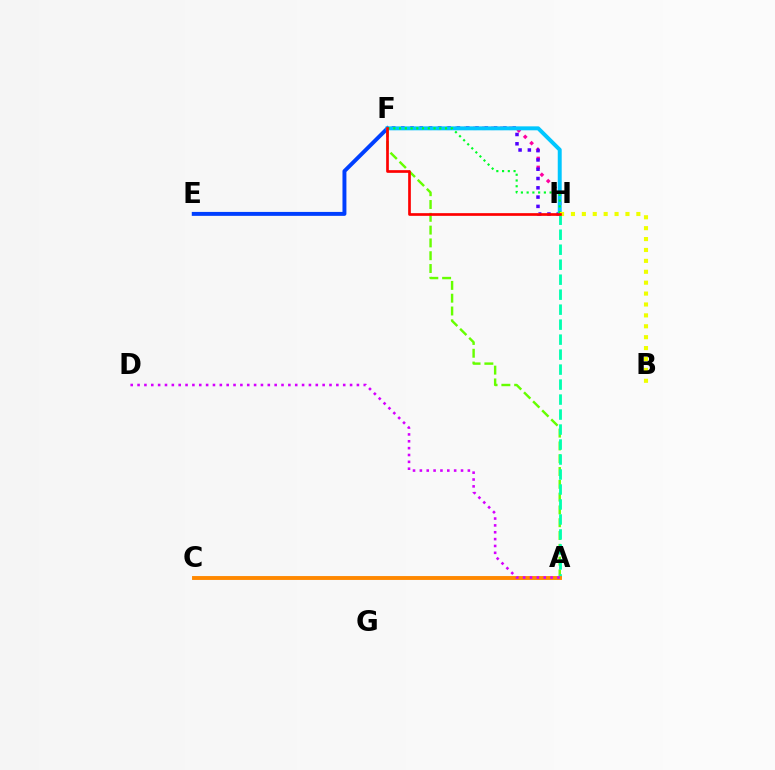{('A', 'F'): [{'color': '#66ff00', 'line_style': 'dashed', 'thickness': 1.74}], ('F', 'H'): [{'color': '#ff00a0', 'line_style': 'dotted', 'thickness': 2.44}, {'color': '#4f00ff', 'line_style': 'dotted', 'thickness': 2.52}, {'color': '#00c7ff', 'line_style': 'solid', 'thickness': 2.85}, {'color': '#00ff27', 'line_style': 'dotted', 'thickness': 1.56}, {'color': '#ff0000', 'line_style': 'solid', 'thickness': 1.93}], ('E', 'F'): [{'color': '#003fff', 'line_style': 'solid', 'thickness': 2.84}], ('A', 'H'): [{'color': '#00ffaf', 'line_style': 'dashed', 'thickness': 2.04}], ('A', 'C'): [{'color': '#ff8800', 'line_style': 'solid', 'thickness': 2.8}], ('A', 'D'): [{'color': '#d600ff', 'line_style': 'dotted', 'thickness': 1.86}], ('B', 'H'): [{'color': '#eeff00', 'line_style': 'dotted', 'thickness': 2.96}]}